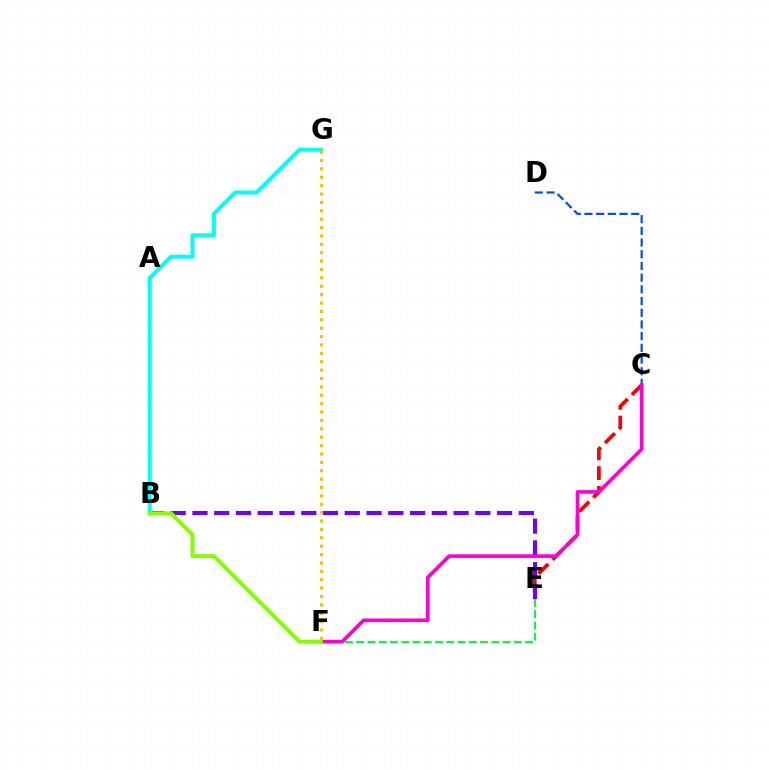{('C', 'E'): [{'color': '#ff0000', 'line_style': 'dashed', 'thickness': 2.69}], ('B', 'E'): [{'color': '#7200ff', 'line_style': 'dashed', 'thickness': 2.96}], ('E', 'F'): [{'color': '#00ff39', 'line_style': 'dashed', 'thickness': 1.53}], ('C', 'D'): [{'color': '#004bff', 'line_style': 'dashed', 'thickness': 1.59}], ('B', 'G'): [{'color': '#00fff6', 'line_style': 'solid', 'thickness': 2.88}], ('C', 'F'): [{'color': '#ff00cf', 'line_style': 'solid', 'thickness': 2.62}], ('B', 'F'): [{'color': '#84ff00', 'line_style': 'solid', 'thickness': 2.85}], ('F', 'G'): [{'color': '#ffbd00', 'line_style': 'dotted', 'thickness': 2.28}]}